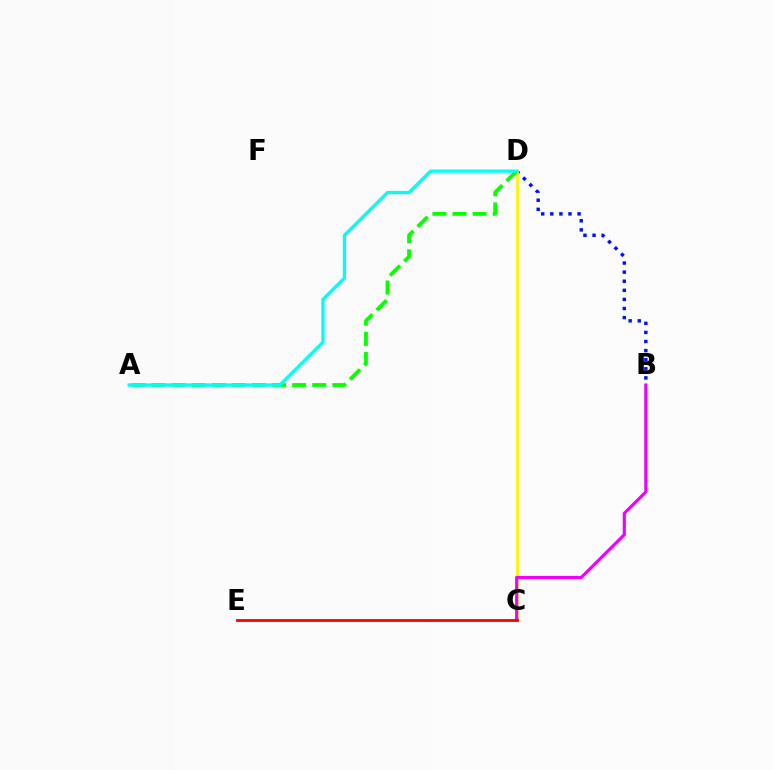{('B', 'D'): [{'color': '#0010ff', 'line_style': 'dotted', 'thickness': 2.47}], ('C', 'D'): [{'color': '#fcf500', 'line_style': 'solid', 'thickness': 1.95}], ('A', 'D'): [{'color': '#08ff00', 'line_style': 'dashed', 'thickness': 2.73}, {'color': '#00fff6', 'line_style': 'solid', 'thickness': 2.36}], ('B', 'C'): [{'color': '#ee00ff', 'line_style': 'solid', 'thickness': 2.27}], ('C', 'E'): [{'color': '#ff0000', 'line_style': 'solid', 'thickness': 2.04}]}